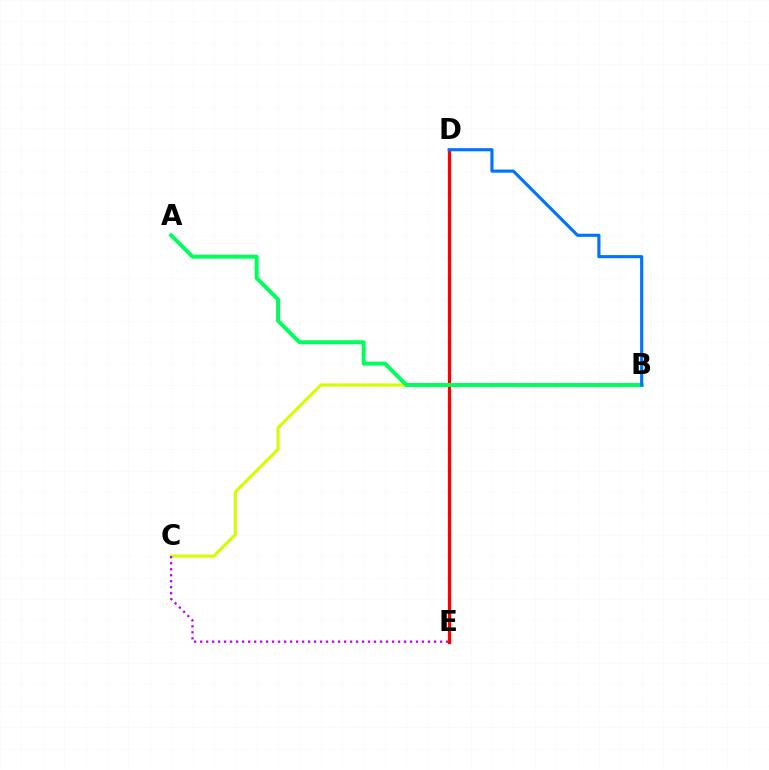{('B', 'C'): [{'color': '#d1ff00', 'line_style': 'solid', 'thickness': 2.22}], ('C', 'E'): [{'color': '#b900ff', 'line_style': 'dotted', 'thickness': 1.63}], ('D', 'E'): [{'color': '#ff0000', 'line_style': 'solid', 'thickness': 2.33}], ('A', 'B'): [{'color': '#00ff5c', 'line_style': 'solid', 'thickness': 2.86}], ('B', 'D'): [{'color': '#0074ff', 'line_style': 'solid', 'thickness': 2.25}]}